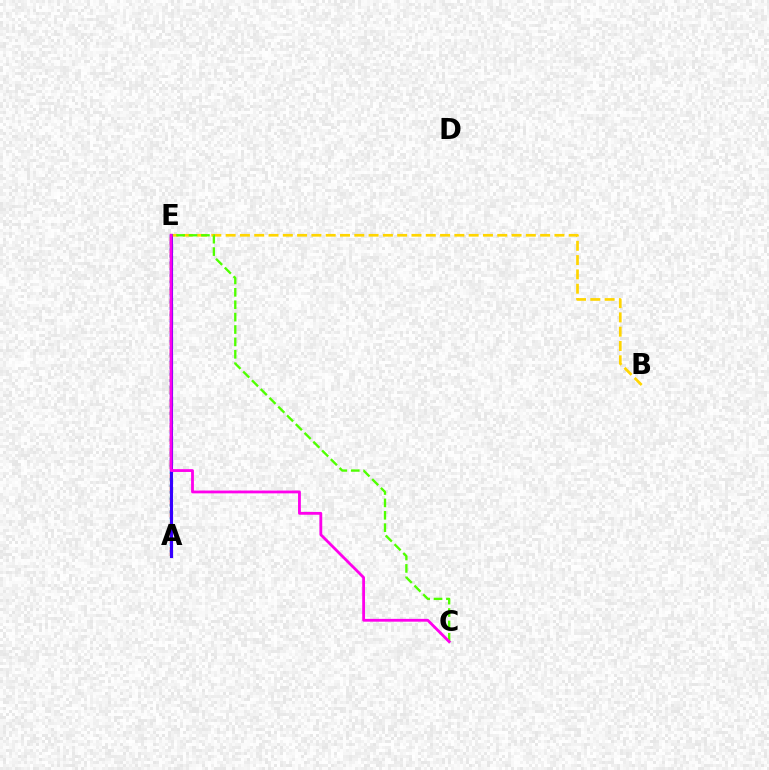{('A', 'E'): [{'color': '#00ff86', 'line_style': 'dotted', 'thickness': 2.25}, {'color': '#ff0000', 'line_style': 'dashed', 'thickness': 1.69}, {'color': '#009eff', 'line_style': 'dotted', 'thickness': 1.78}, {'color': '#3700ff', 'line_style': 'solid', 'thickness': 2.23}], ('B', 'E'): [{'color': '#ffd500', 'line_style': 'dashed', 'thickness': 1.94}], ('C', 'E'): [{'color': '#4fff00', 'line_style': 'dashed', 'thickness': 1.68}, {'color': '#ff00ed', 'line_style': 'solid', 'thickness': 2.02}]}